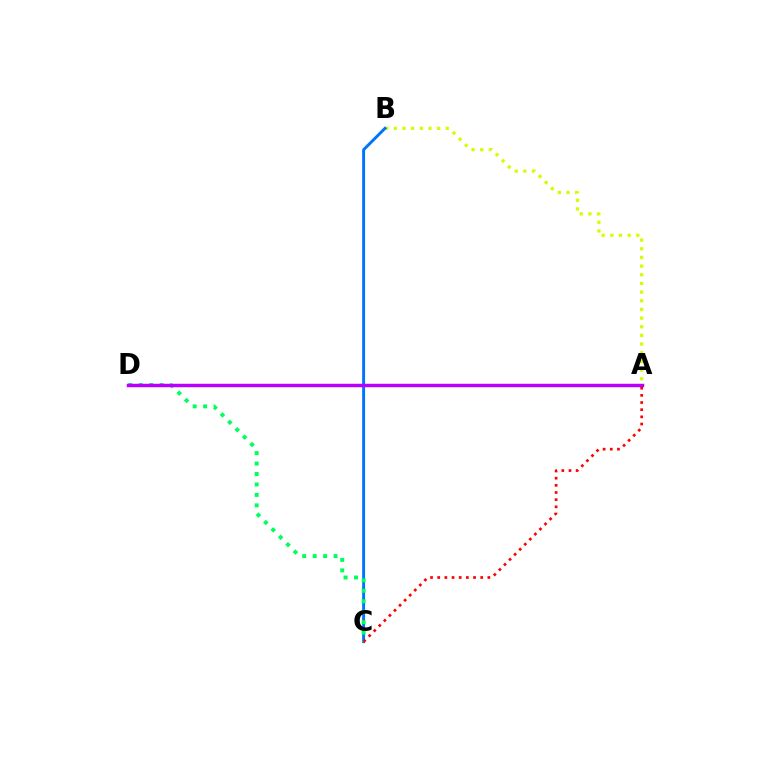{('A', 'B'): [{'color': '#d1ff00', 'line_style': 'dotted', 'thickness': 2.35}], ('B', 'C'): [{'color': '#0074ff', 'line_style': 'solid', 'thickness': 2.1}], ('C', 'D'): [{'color': '#00ff5c', 'line_style': 'dotted', 'thickness': 2.84}], ('A', 'D'): [{'color': '#b900ff', 'line_style': 'solid', 'thickness': 2.49}], ('A', 'C'): [{'color': '#ff0000', 'line_style': 'dotted', 'thickness': 1.95}]}